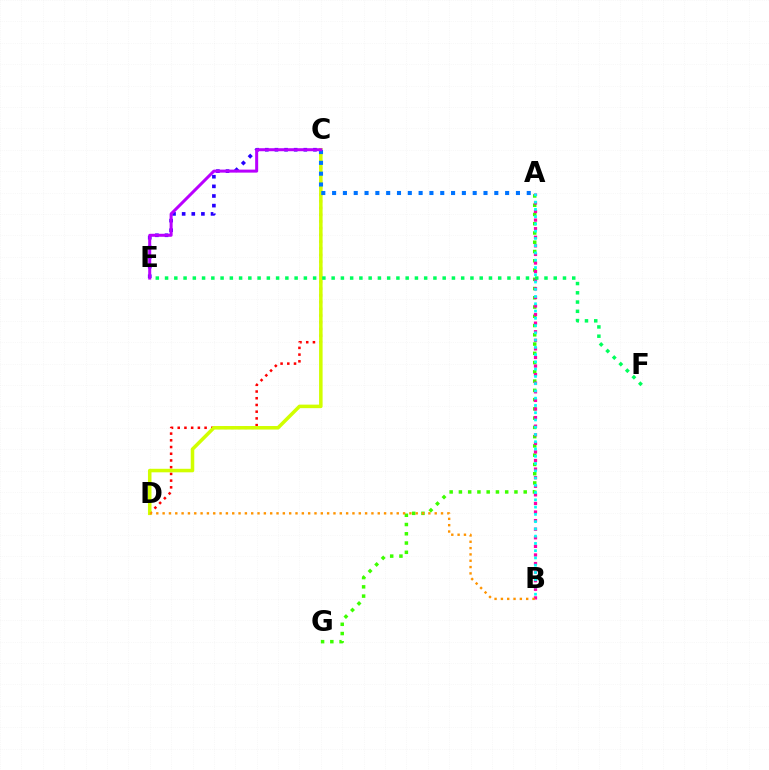{('A', 'G'): [{'color': '#3dff00', 'line_style': 'dotted', 'thickness': 2.52}], ('C', 'D'): [{'color': '#ff0000', 'line_style': 'dotted', 'thickness': 1.83}, {'color': '#d1ff00', 'line_style': 'solid', 'thickness': 2.54}], ('A', 'B'): [{'color': '#ff00ac', 'line_style': 'dotted', 'thickness': 2.33}, {'color': '#00fff6', 'line_style': 'dotted', 'thickness': 1.97}], ('A', 'C'): [{'color': '#0074ff', 'line_style': 'dotted', 'thickness': 2.94}], ('C', 'E'): [{'color': '#2500ff', 'line_style': 'dotted', 'thickness': 2.62}, {'color': '#b900ff', 'line_style': 'solid', 'thickness': 2.17}], ('B', 'D'): [{'color': '#ff9400', 'line_style': 'dotted', 'thickness': 1.72}], ('E', 'F'): [{'color': '#00ff5c', 'line_style': 'dotted', 'thickness': 2.51}]}